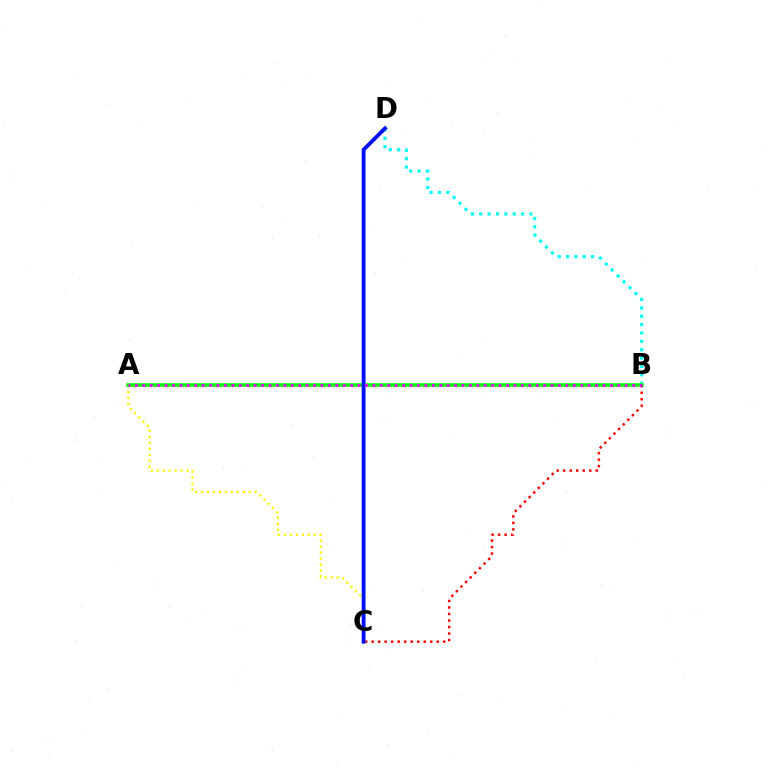{('A', 'C'): [{'color': '#fcf500', 'line_style': 'dotted', 'thickness': 1.62}], ('B', 'D'): [{'color': '#00fff6', 'line_style': 'dotted', 'thickness': 2.27}], ('B', 'C'): [{'color': '#ff0000', 'line_style': 'dotted', 'thickness': 1.77}], ('A', 'B'): [{'color': '#08ff00', 'line_style': 'solid', 'thickness': 2.58}, {'color': '#ee00ff', 'line_style': 'dotted', 'thickness': 2.02}], ('C', 'D'): [{'color': '#0010ff', 'line_style': 'solid', 'thickness': 2.77}]}